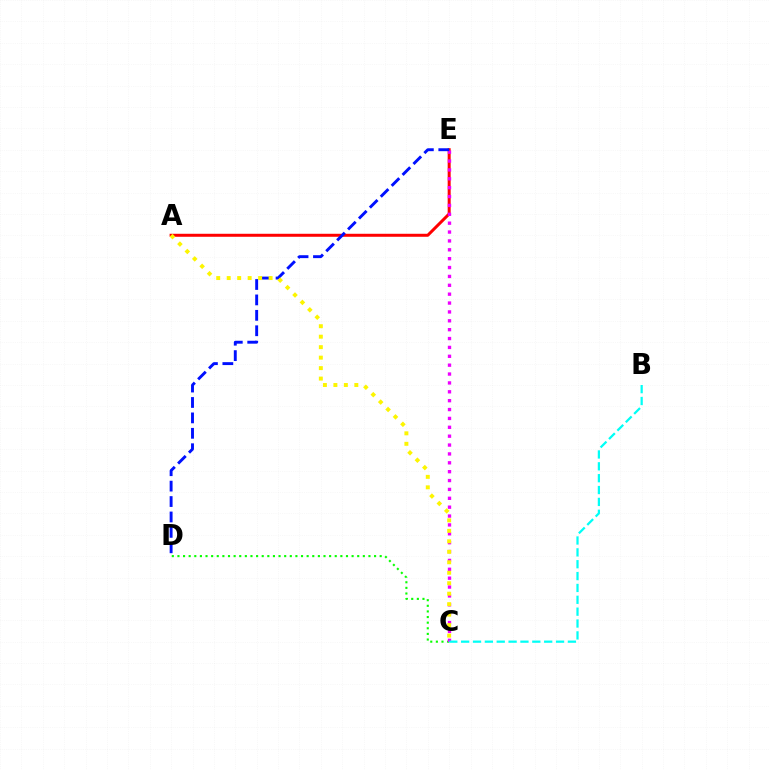{('C', 'D'): [{'color': '#08ff00', 'line_style': 'dotted', 'thickness': 1.53}], ('A', 'E'): [{'color': '#ff0000', 'line_style': 'solid', 'thickness': 2.16}], ('C', 'E'): [{'color': '#ee00ff', 'line_style': 'dotted', 'thickness': 2.41}], ('D', 'E'): [{'color': '#0010ff', 'line_style': 'dashed', 'thickness': 2.09}], ('A', 'C'): [{'color': '#fcf500', 'line_style': 'dotted', 'thickness': 2.85}], ('B', 'C'): [{'color': '#00fff6', 'line_style': 'dashed', 'thickness': 1.61}]}